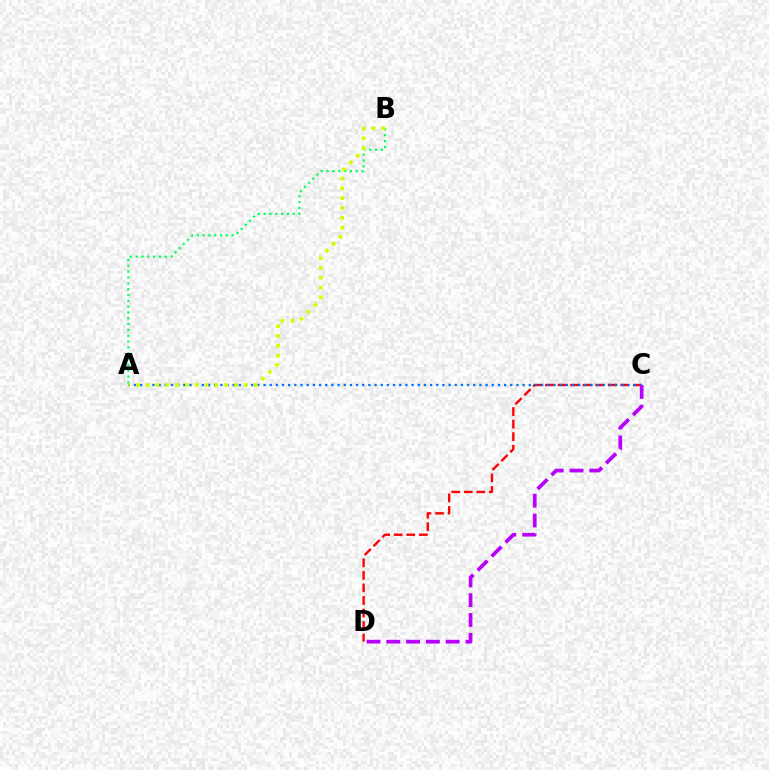{('C', 'D'): [{'color': '#ff0000', 'line_style': 'dashed', 'thickness': 1.7}, {'color': '#b900ff', 'line_style': 'dashed', 'thickness': 2.69}], ('A', 'C'): [{'color': '#0074ff', 'line_style': 'dotted', 'thickness': 1.68}], ('A', 'B'): [{'color': '#00ff5c', 'line_style': 'dotted', 'thickness': 1.58}, {'color': '#d1ff00', 'line_style': 'dotted', 'thickness': 2.67}]}